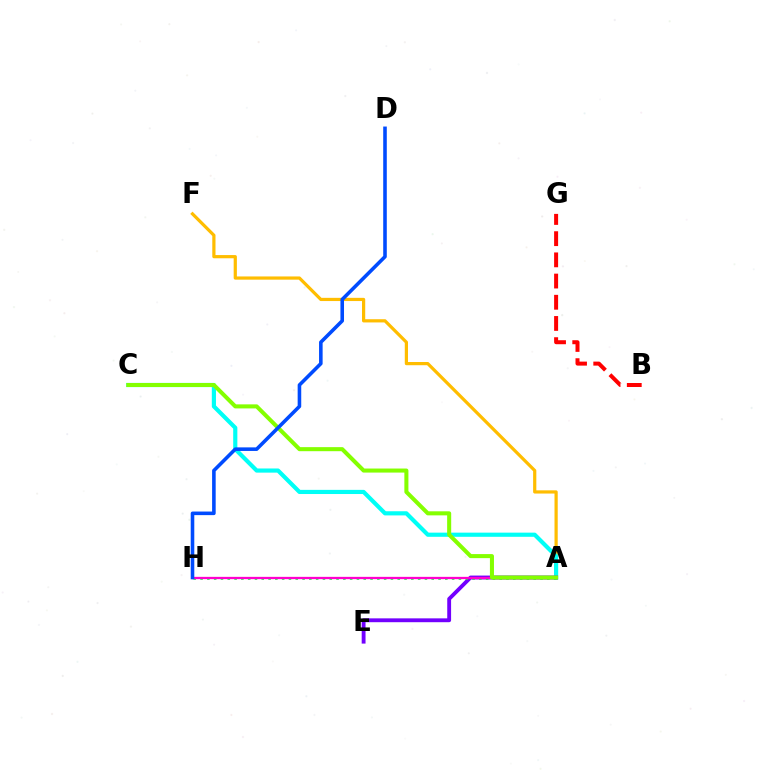{('A', 'F'): [{'color': '#ffbd00', 'line_style': 'solid', 'thickness': 2.31}], ('A', 'C'): [{'color': '#00fff6', 'line_style': 'solid', 'thickness': 2.99}, {'color': '#84ff00', 'line_style': 'solid', 'thickness': 2.92}], ('A', 'E'): [{'color': '#7200ff', 'line_style': 'solid', 'thickness': 2.77}], ('A', 'H'): [{'color': '#00ff39', 'line_style': 'dotted', 'thickness': 1.85}, {'color': '#ff00cf', 'line_style': 'solid', 'thickness': 1.65}], ('D', 'H'): [{'color': '#004bff', 'line_style': 'solid', 'thickness': 2.58}], ('B', 'G'): [{'color': '#ff0000', 'line_style': 'dashed', 'thickness': 2.88}]}